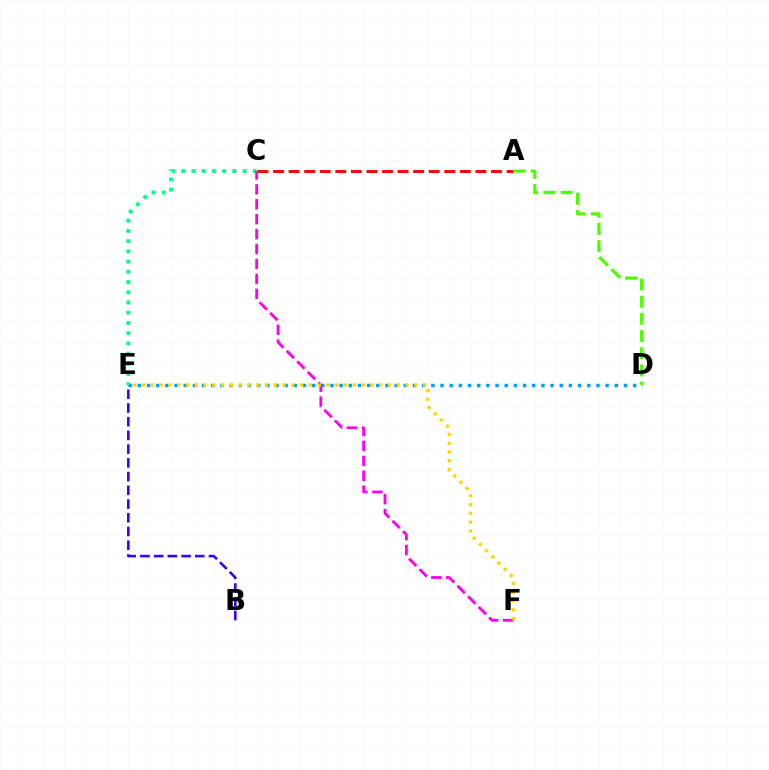{('D', 'E'): [{'color': '#009eff', 'line_style': 'dotted', 'thickness': 2.49}], ('A', 'C'): [{'color': '#ff0000', 'line_style': 'dashed', 'thickness': 2.12}], ('C', 'E'): [{'color': '#00ff86', 'line_style': 'dotted', 'thickness': 2.78}], ('C', 'F'): [{'color': '#ff00ed', 'line_style': 'dashed', 'thickness': 2.03}], ('B', 'E'): [{'color': '#3700ff', 'line_style': 'dashed', 'thickness': 1.86}], ('A', 'D'): [{'color': '#4fff00', 'line_style': 'dashed', 'thickness': 2.33}], ('E', 'F'): [{'color': '#ffd500', 'line_style': 'dotted', 'thickness': 2.39}]}